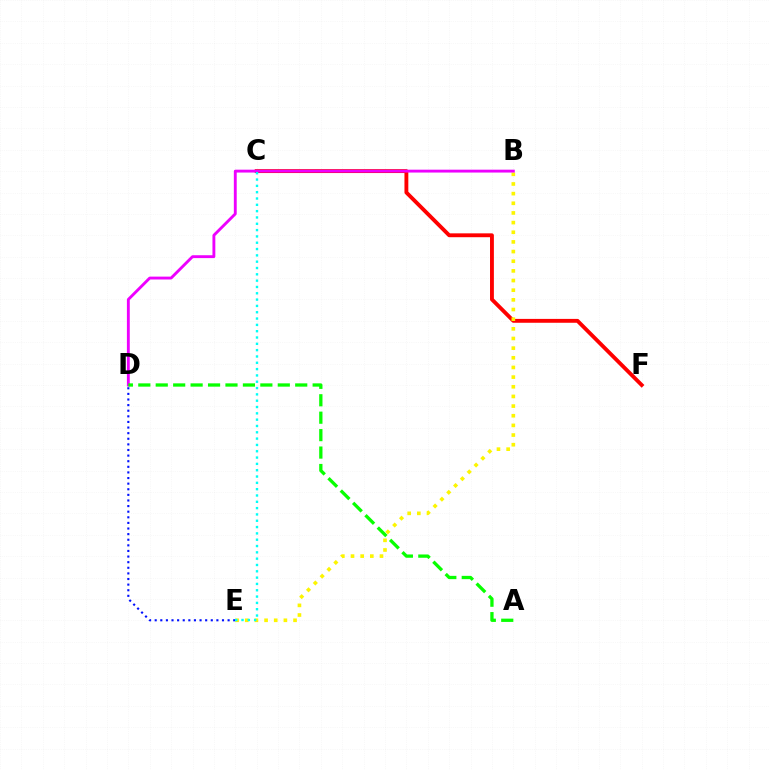{('C', 'F'): [{'color': '#ff0000', 'line_style': 'solid', 'thickness': 2.78}], ('B', 'E'): [{'color': '#fcf500', 'line_style': 'dotted', 'thickness': 2.62}], ('B', 'D'): [{'color': '#ee00ff', 'line_style': 'solid', 'thickness': 2.07}], ('D', 'E'): [{'color': '#0010ff', 'line_style': 'dotted', 'thickness': 1.52}], ('A', 'D'): [{'color': '#08ff00', 'line_style': 'dashed', 'thickness': 2.37}], ('C', 'E'): [{'color': '#00fff6', 'line_style': 'dotted', 'thickness': 1.72}]}